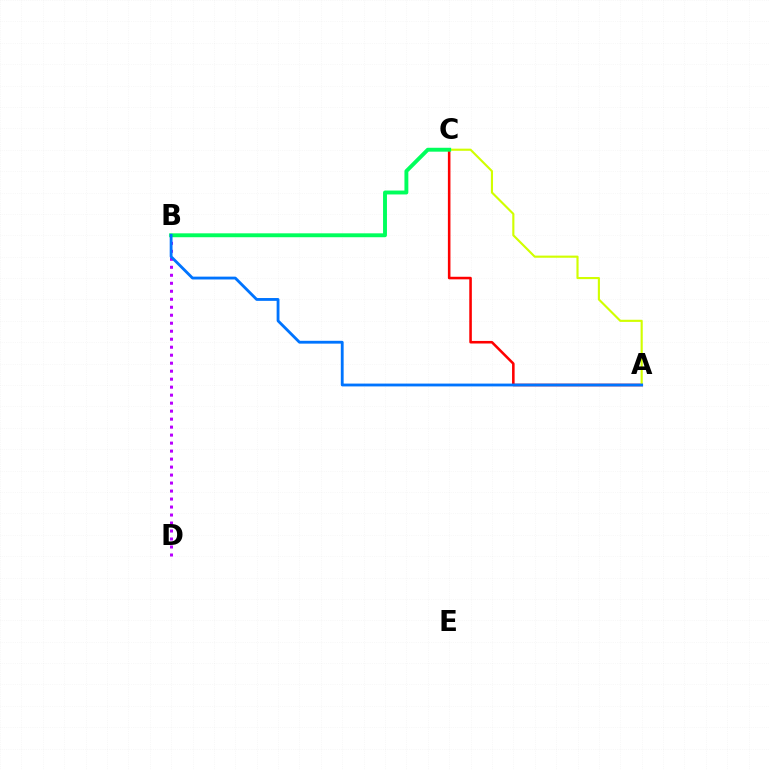{('A', 'C'): [{'color': '#ff0000', 'line_style': 'solid', 'thickness': 1.85}, {'color': '#d1ff00', 'line_style': 'solid', 'thickness': 1.54}], ('B', 'D'): [{'color': '#b900ff', 'line_style': 'dotted', 'thickness': 2.17}], ('B', 'C'): [{'color': '#00ff5c', 'line_style': 'solid', 'thickness': 2.81}], ('A', 'B'): [{'color': '#0074ff', 'line_style': 'solid', 'thickness': 2.04}]}